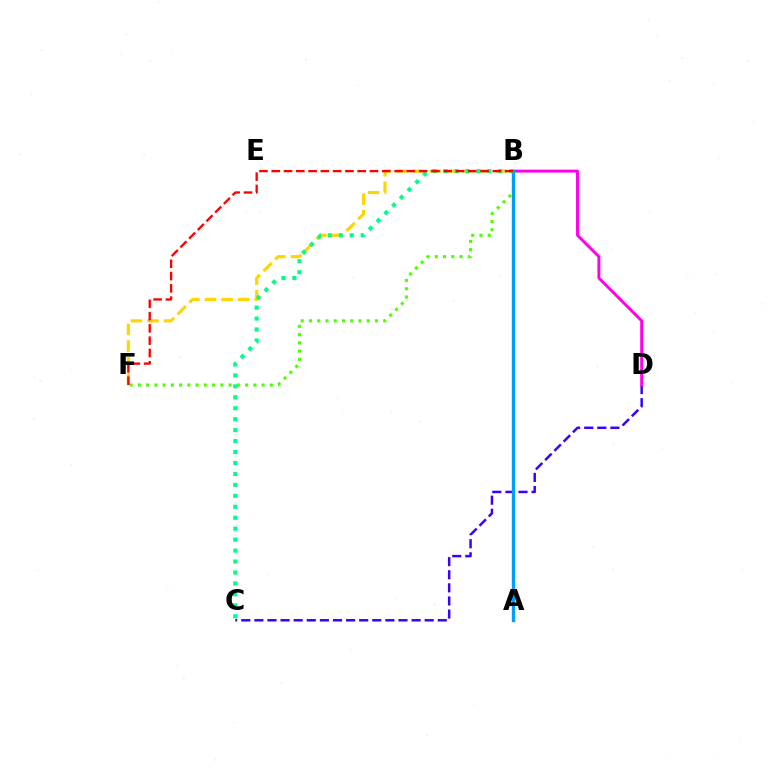{('B', 'F'): [{'color': '#ffd500', 'line_style': 'dashed', 'thickness': 2.26}, {'color': '#4fff00', 'line_style': 'dotted', 'thickness': 2.24}, {'color': '#ff0000', 'line_style': 'dashed', 'thickness': 1.67}], ('C', 'D'): [{'color': '#3700ff', 'line_style': 'dashed', 'thickness': 1.78}], ('B', 'D'): [{'color': '#ff00ed', 'line_style': 'solid', 'thickness': 2.11}], ('A', 'B'): [{'color': '#009eff', 'line_style': 'solid', 'thickness': 2.4}], ('B', 'C'): [{'color': '#00ff86', 'line_style': 'dotted', 'thickness': 2.97}]}